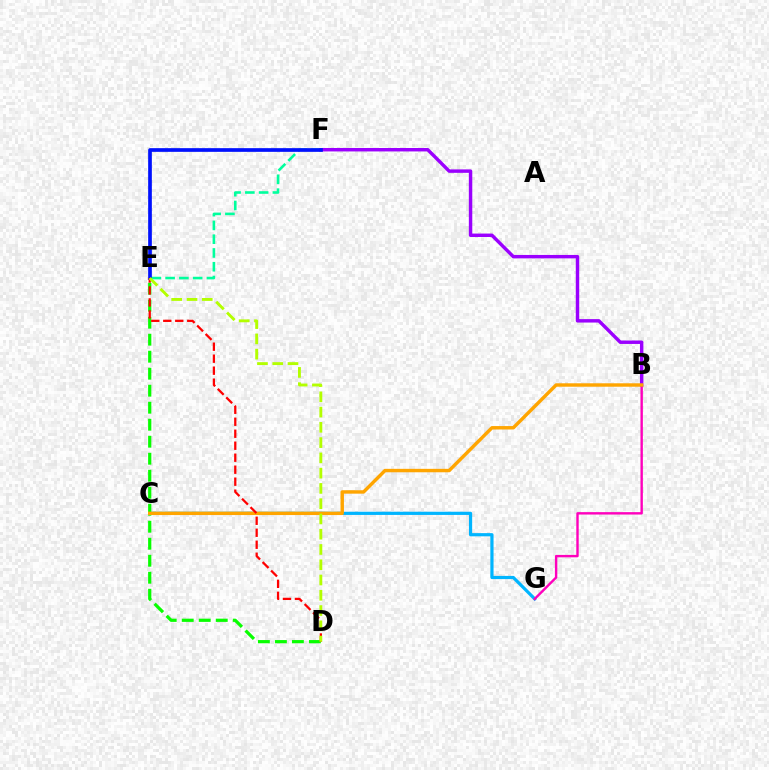{('C', 'G'): [{'color': '#00b5ff', 'line_style': 'solid', 'thickness': 2.3}], ('D', 'E'): [{'color': '#08ff00', 'line_style': 'dashed', 'thickness': 2.31}, {'color': '#ff0000', 'line_style': 'dashed', 'thickness': 1.63}, {'color': '#b3ff00', 'line_style': 'dashed', 'thickness': 2.07}], ('B', 'G'): [{'color': '#ff00bd', 'line_style': 'solid', 'thickness': 1.73}], ('E', 'F'): [{'color': '#00ff9d', 'line_style': 'dashed', 'thickness': 1.87}, {'color': '#0010ff', 'line_style': 'solid', 'thickness': 2.65}], ('B', 'F'): [{'color': '#9b00ff', 'line_style': 'solid', 'thickness': 2.47}], ('B', 'C'): [{'color': '#ffa500', 'line_style': 'solid', 'thickness': 2.47}]}